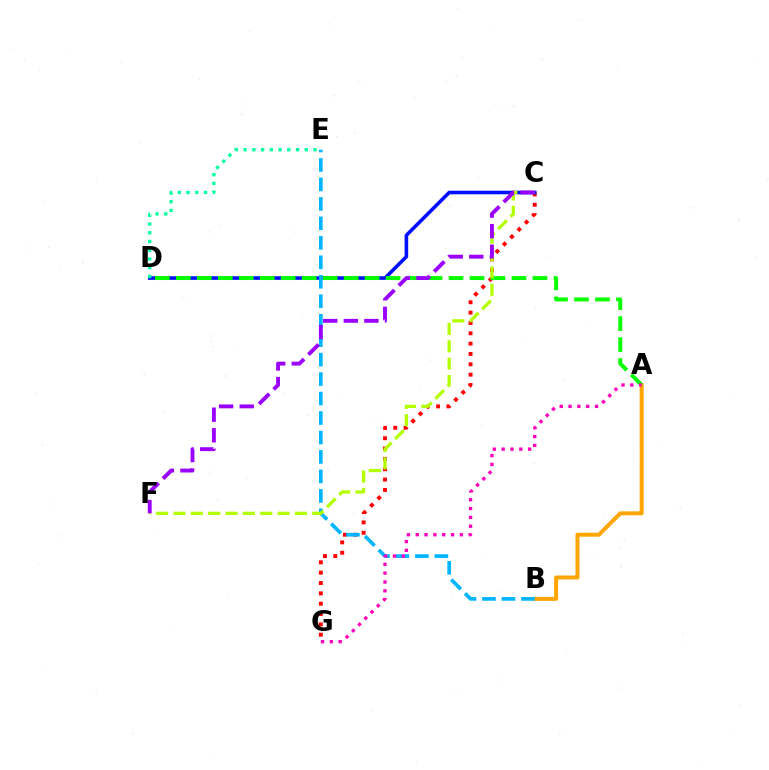{('A', 'B'): [{'color': '#ffa500', 'line_style': 'solid', 'thickness': 2.85}], ('C', 'G'): [{'color': '#ff0000', 'line_style': 'dotted', 'thickness': 2.81}], ('C', 'D'): [{'color': '#0010ff', 'line_style': 'solid', 'thickness': 2.58}], ('A', 'D'): [{'color': '#08ff00', 'line_style': 'dashed', 'thickness': 2.85}], ('B', 'E'): [{'color': '#00b5ff', 'line_style': 'dashed', 'thickness': 2.64}], ('D', 'E'): [{'color': '#00ff9d', 'line_style': 'dotted', 'thickness': 2.37}], ('A', 'G'): [{'color': '#ff00bd', 'line_style': 'dotted', 'thickness': 2.4}], ('C', 'F'): [{'color': '#b3ff00', 'line_style': 'dashed', 'thickness': 2.36}, {'color': '#9b00ff', 'line_style': 'dashed', 'thickness': 2.79}]}